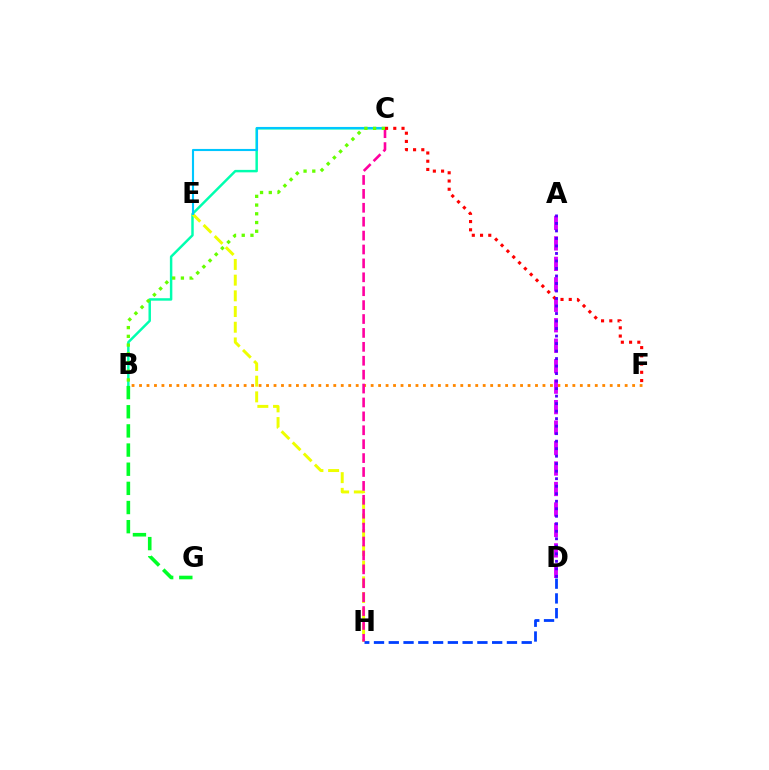{('B', 'F'): [{'color': '#ff8800', 'line_style': 'dotted', 'thickness': 2.03}], ('B', 'C'): [{'color': '#00ffaf', 'line_style': 'solid', 'thickness': 1.78}, {'color': '#66ff00', 'line_style': 'dotted', 'thickness': 2.37}], ('A', 'D'): [{'color': '#d600ff', 'line_style': 'dashed', 'thickness': 2.78}, {'color': '#4f00ff', 'line_style': 'dotted', 'thickness': 2.04}], ('E', 'H'): [{'color': '#eeff00', 'line_style': 'dashed', 'thickness': 2.13}], ('C', 'H'): [{'color': '#ff00a0', 'line_style': 'dashed', 'thickness': 1.89}], ('D', 'H'): [{'color': '#003fff', 'line_style': 'dashed', 'thickness': 2.01}], ('C', 'E'): [{'color': '#00c7ff', 'line_style': 'solid', 'thickness': 1.52}], ('C', 'F'): [{'color': '#ff0000', 'line_style': 'dotted', 'thickness': 2.24}], ('B', 'G'): [{'color': '#00ff27', 'line_style': 'dashed', 'thickness': 2.6}]}